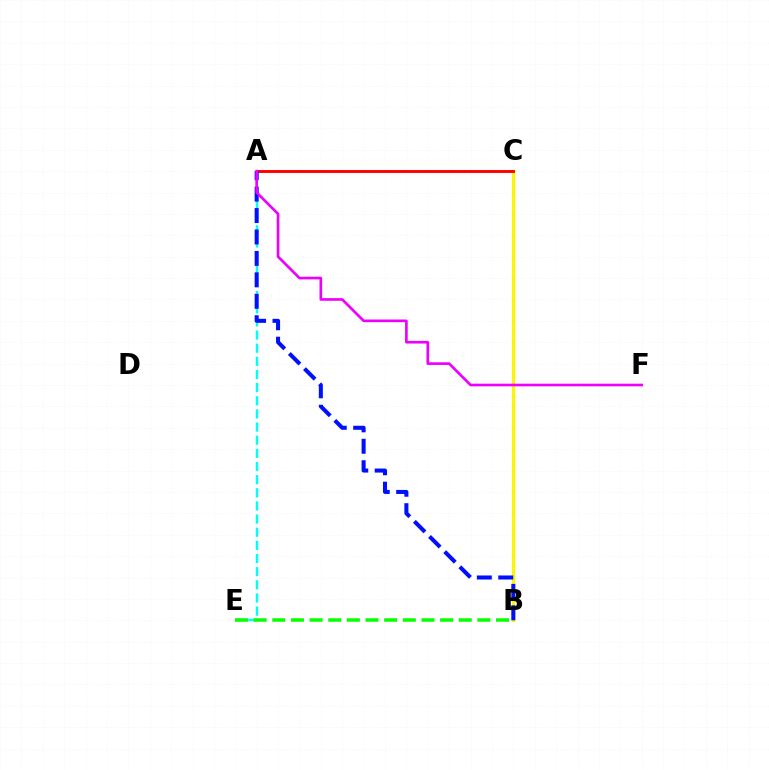{('B', 'C'): [{'color': '#fcf500', 'line_style': 'solid', 'thickness': 2.35}], ('A', 'E'): [{'color': '#00fff6', 'line_style': 'dashed', 'thickness': 1.79}], ('A', 'C'): [{'color': '#ff0000', 'line_style': 'solid', 'thickness': 2.1}], ('B', 'E'): [{'color': '#08ff00', 'line_style': 'dashed', 'thickness': 2.53}], ('A', 'B'): [{'color': '#0010ff', 'line_style': 'dashed', 'thickness': 2.91}], ('A', 'F'): [{'color': '#ee00ff', 'line_style': 'solid', 'thickness': 1.92}]}